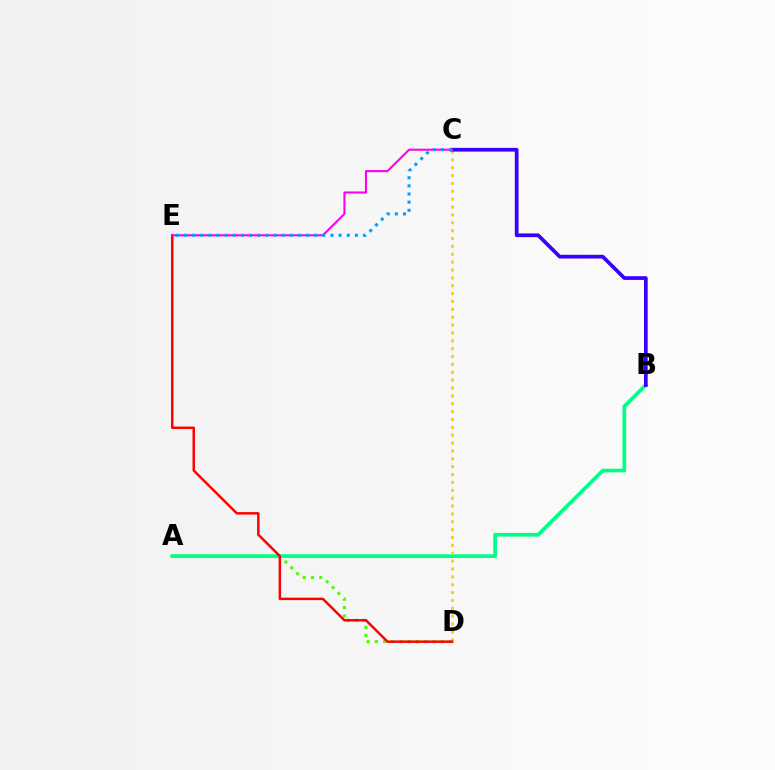{('A', 'D'): [{'color': '#4fff00', 'line_style': 'dotted', 'thickness': 2.24}], ('A', 'B'): [{'color': '#00ff86', 'line_style': 'solid', 'thickness': 2.67}], ('C', 'D'): [{'color': '#ffd500', 'line_style': 'dotted', 'thickness': 2.14}], ('B', 'C'): [{'color': '#3700ff', 'line_style': 'solid', 'thickness': 2.67}], ('D', 'E'): [{'color': '#ff0000', 'line_style': 'solid', 'thickness': 1.78}], ('C', 'E'): [{'color': '#ff00ed', 'line_style': 'solid', 'thickness': 1.5}, {'color': '#009eff', 'line_style': 'dotted', 'thickness': 2.21}]}